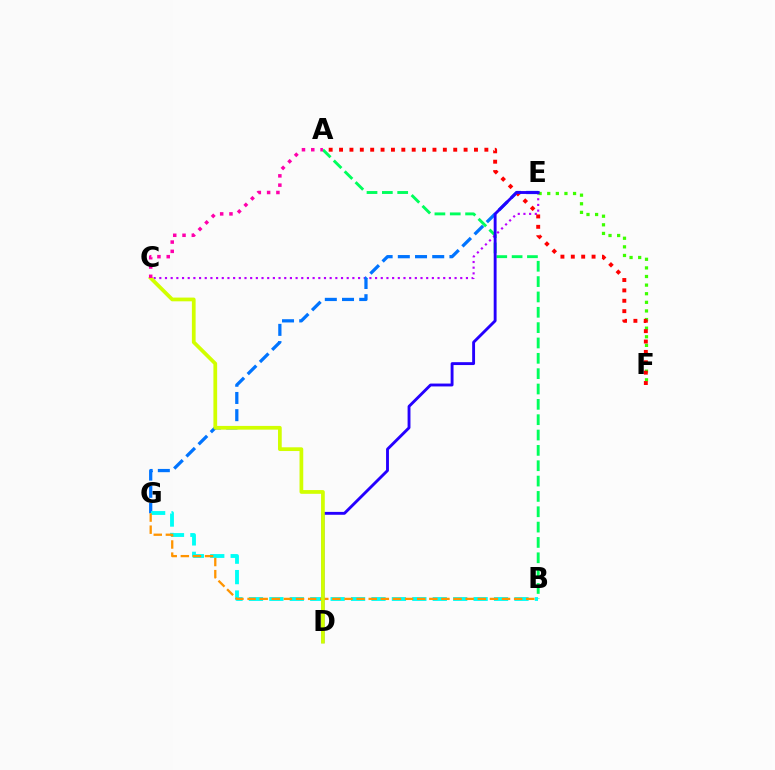{('A', 'B'): [{'color': '#00ff5c', 'line_style': 'dashed', 'thickness': 2.08}], ('C', 'E'): [{'color': '#b900ff', 'line_style': 'dotted', 'thickness': 1.54}], ('E', 'G'): [{'color': '#0074ff', 'line_style': 'dashed', 'thickness': 2.34}], ('B', 'G'): [{'color': '#00fff6', 'line_style': 'dashed', 'thickness': 2.77}, {'color': '#ff9400', 'line_style': 'dashed', 'thickness': 1.65}], ('E', 'F'): [{'color': '#3dff00', 'line_style': 'dotted', 'thickness': 2.34}], ('A', 'F'): [{'color': '#ff0000', 'line_style': 'dotted', 'thickness': 2.82}], ('D', 'E'): [{'color': '#2500ff', 'line_style': 'solid', 'thickness': 2.07}], ('C', 'D'): [{'color': '#d1ff00', 'line_style': 'solid', 'thickness': 2.69}], ('A', 'C'): [{'color': '#ff00ac', 'line_style': 'dotted', 'thickness': 2.53}]}